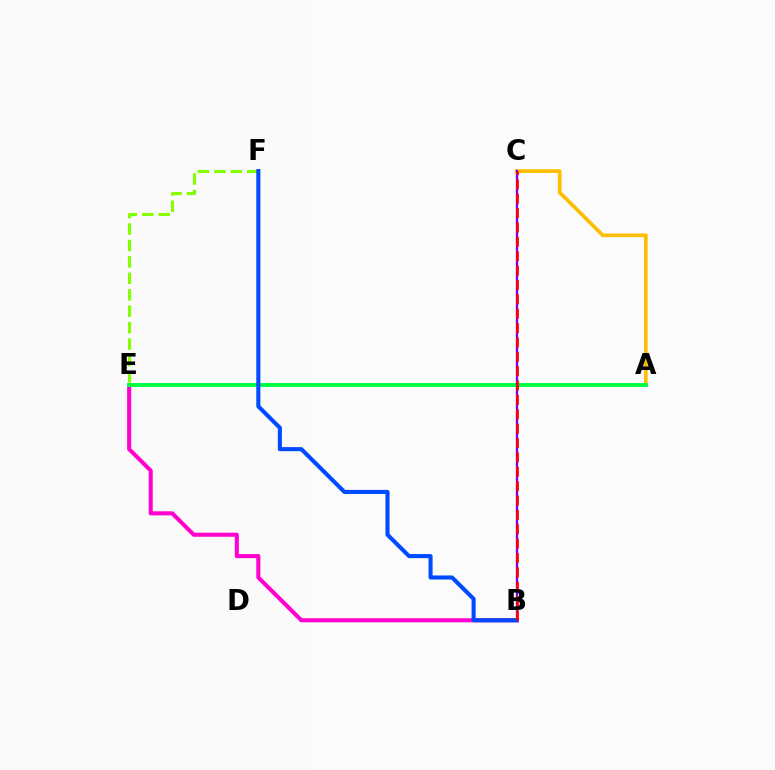{('B', 'E'): [{'color': '#ff00cf', 'line_style': 'solid', 'thickness': 2.93}], ('E', 'F'): [{'color': '#84ff00', 'line_style': 'dashed', 'thickness': 2.23}], ('A', 'C'): [{'color': '#ffbd00', 'line_style': 'solid', 'thickness': 2.64}], ('A', 'E'): [{'color': '#00fff6', 'line_style': 'solid', 'thickness': 2.83}, {'color': '#00ff39', 'line_style': 'solid', 'thickness': 2.65}], ('B', 'C'): [{'color': '#7200ff', 'line_style': 'solid', 'thickness': 1.67}, {'color': '#ff0000', 'line_style': 'dashed', 'thickness': 1.95}], ('B', 'F'): [{'color': '#004bff', 'line_style': 'solid', 'thickness': 2.94}]}